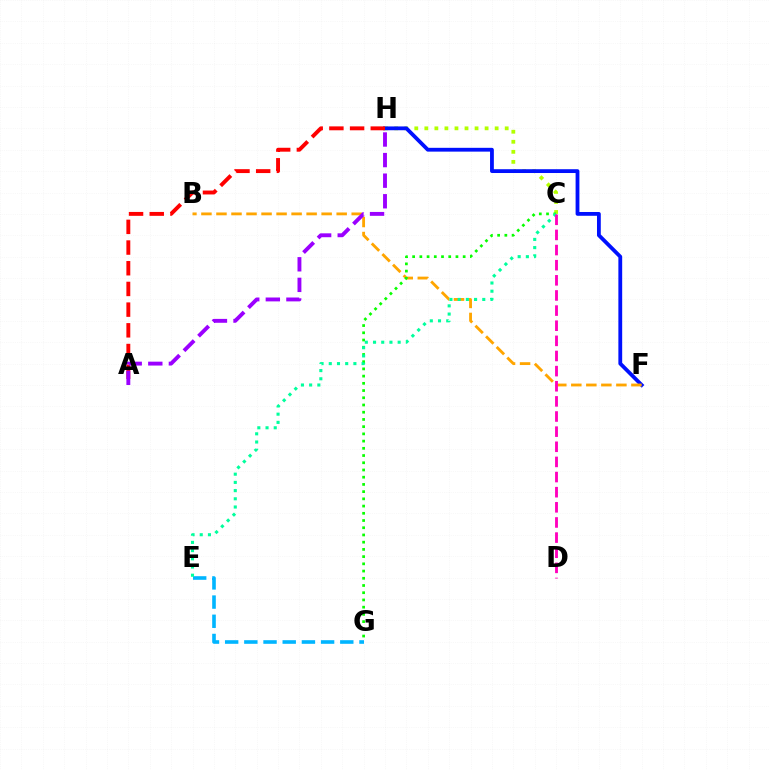{('C', 'H'): [{'color': '#b3ff00', 'line_style': 'dotted', 'thickness': 2.73}], ('F', 'H'): [{'color': '#0010ff', 'line_style': 'solid', 'thickness': 2.74}], ('B', 'F'): [{'color': '#ffa500', 'line_style': 'dashed', 'thickness': 2.04}], ('E', 'G'): [{'color': '#00b5ff', 'line_style': 'dashed', 'thickness': 2.61}], ('A', 'H'): [{'color': '#ff0000', 'line_style': 'dashed', 'thickness': 2.81}, {'color': '#9b00ff', 'line_style': 'dashed', 'thickness': 2.8}], ('C', 'G'): [{'color': '#08ff00', 'line_style': 'dotted', 'thickness': 1.96}], ('C', 'E'): [{'color': '#00ff9d', 'line_style': 'dotted', 'thickness': 2.23}], ('C', 'D'): [{'color': '#ff00bd', 'line_style': 'dashed', 'thickness': 2.06}]}